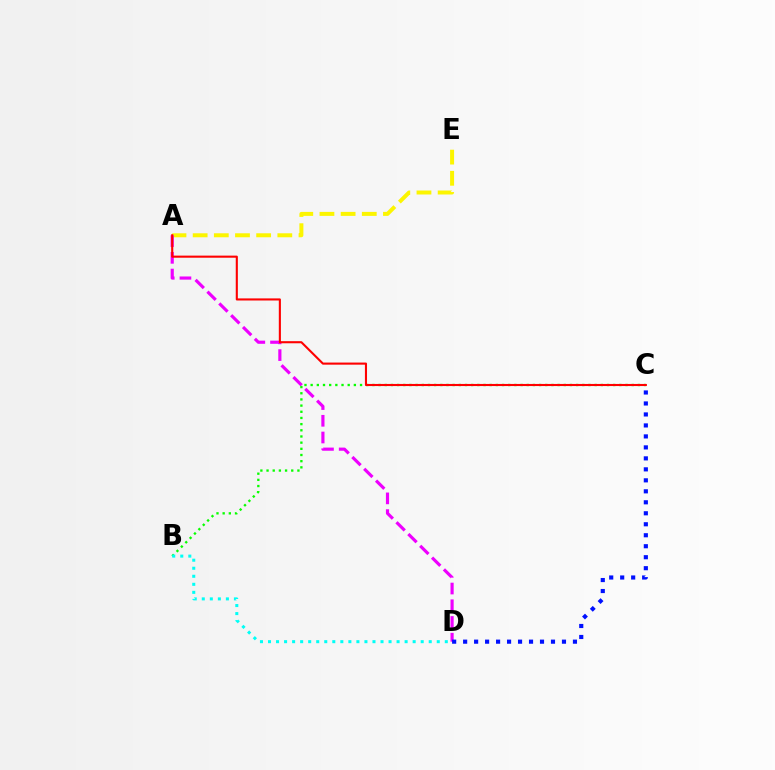{('A', 'E'): [{'color': '#fcf500', 'line_style': 'dashed', 'thickness': 2.88}], ('A', 'D'): [{'color': '#ee00ff', 'line_style': 'dashed', 'thickness': 2.27}], ('B', 'C'): [{'color': '#08ff00', 'line_style': 'dotted', 'thickness': 1.68}], ('B', 'D'): [{'color': '#00fff6', 'line_style': 'dotted', 'thickness': 2.18}], ('A', 'C'): [{'color': '#ff0000', 'line_style': 'solid', 'thickness': 1.51}], ('C', 'D'): [{'color': '#0010ff', 'line_style': 'dotted', 'thickness': 2.98}]}